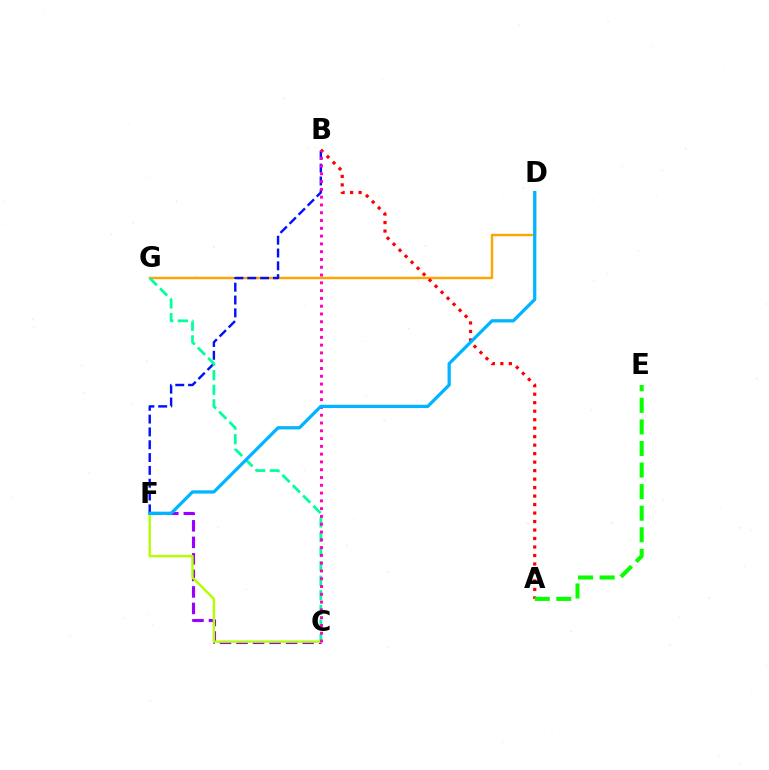{('C', 'F'): [{'color': '#9b00ff', 'line_style': 'dashed', 'thickness': 2.24}, {'color': '#b3ff00', 'line_style': 'solid', 'thickness': 1.72}], ('D', 'G'): [{'color': '#ffa500', 'line_style': 'solid', 'thickness': 1.75}], ('B', 'F'): [{'color': '#0010ff', 'line_style': 'dashed', 'thickness': 1.74}], ('C', 'G'): [{'color': '#00ff9d', 'line_style': 'dashed', 'thickness': 1.98}], ('A', 'B'): [{'color': '#ff0000', 'line_style': 'dotted', 'thickness': 2.31}], ('A', 'E'): [{'color': '#08ff00', 'line_style': 'dashed', 'thickness': 2.93}], ('B', 'C'): [{'color': '#ff00bd', 'line_style': 'dotted', 'thickness': 2.12}], ('D', 'F'): [{'color': '#00b5ff', 'line_style': 'solid', 'thickness': 2.33}]}